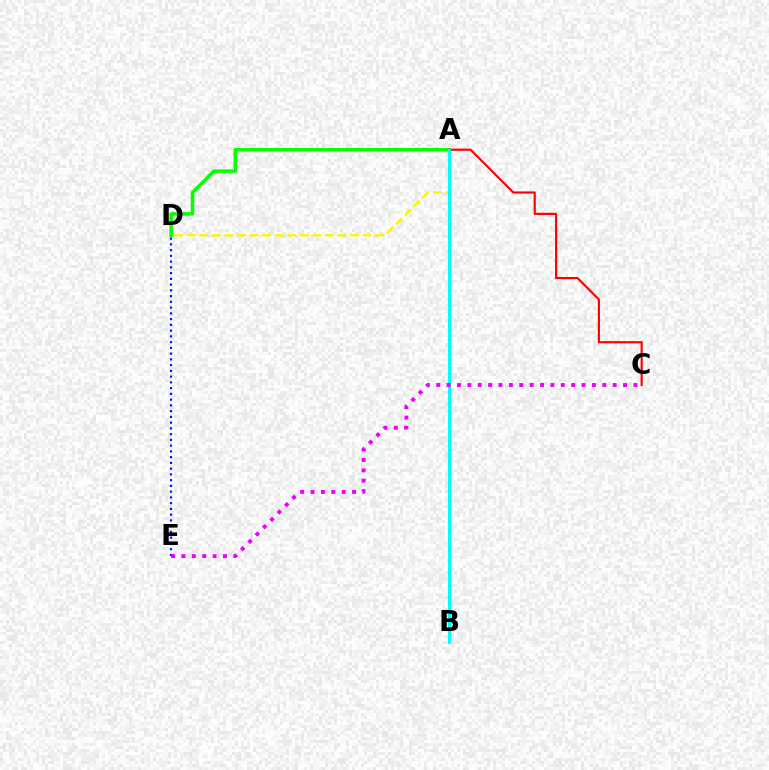{('A', 'D'): [{'color': '#08ff00', 'line_style': 'solid', 'thickness': 2.51}, {'color': '#fcf500', 'line_style': 'dashed', 'thickness': 1.71}], ('A', 'C'): [{'color': '#ff0000', 'line_style': 'solid', 'thickness': 1.55}], ('D', 'E'): [{'color': '#0010ff', 'line_style': 'dotted', 'thickness': 1.56}], ('A', 'B'): [{'color': '#00fff6', 'line_style': 'solid', 'thickness': 2.19}], ('C', 'E'): [{'color': '#ee00ff', 'line_style': 'dotted', 'thickness': 2.82}]}